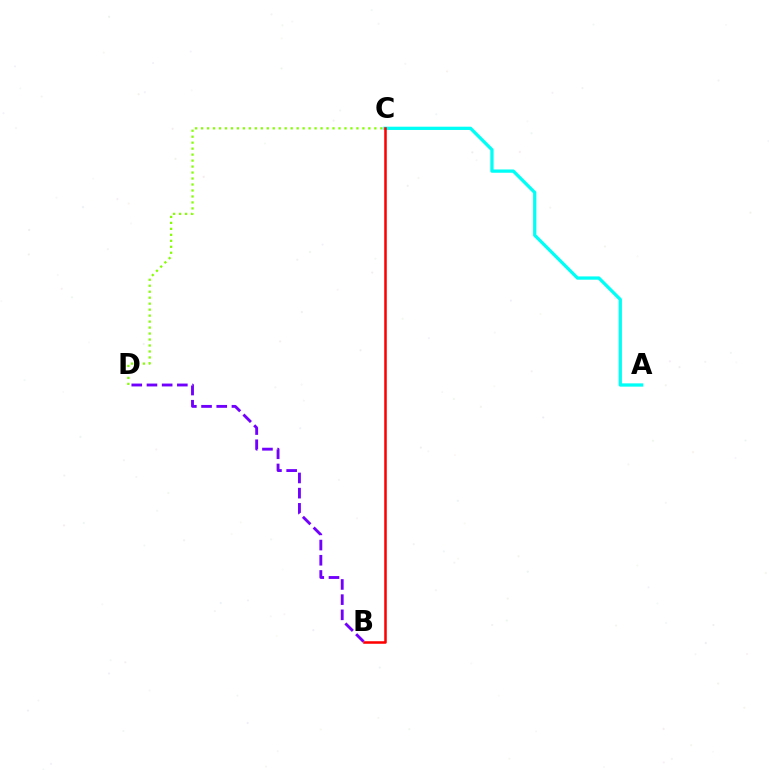{('C', 'D'): [{'color': '#84ff00', 'line_style': 'dotted', 'thickness': 1.62}], ('A', 'C'): [{'color': '#00fff6', 'line_style': 'solid', 'thickness': 2.35}], ('B', 'D'): [{'color': '#7200ff', 'line_style': 'dashed', 'thickness': 2.06}], ('B', 'C'): [{'color': '#ff0000', 'line_style': 'solid', 'thickness': 1.83}]}